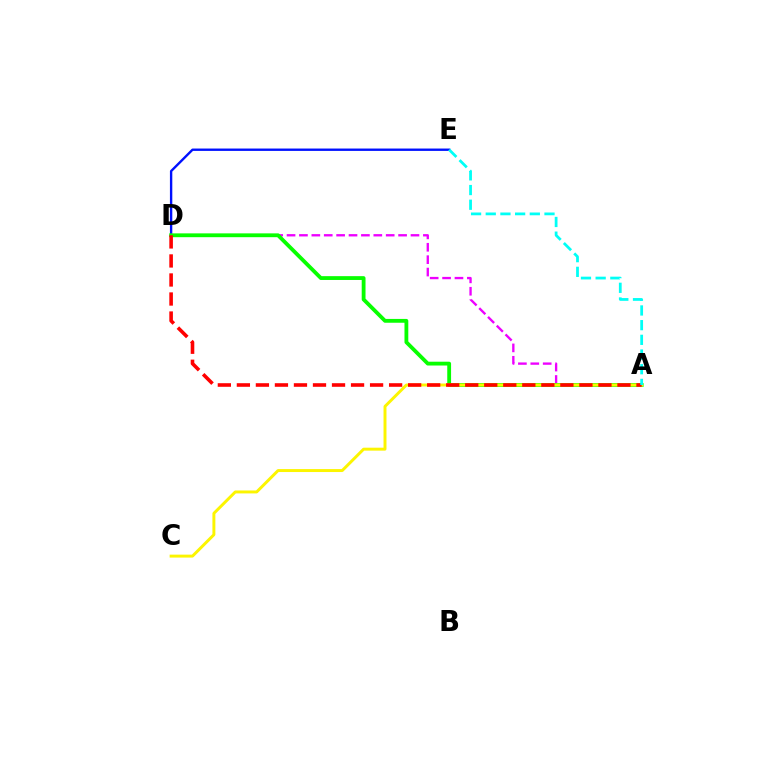{('D', 'E'): [{'color': '#0010ff', 'line_style': 'solid', 'thickness': 1.71}], ('A', 'D'): [{'color': '#ee00ff', 'line_style': 'dashed', 'thickness': 1.68}, {'color': '#08ff00', 'line_style': 'solid', 'thickness': 2.75}, {'color': '#ff0000', 'line_style': 'dashed', 'thickness': 2.59}], ('A', 'C'): [{'color': '#fcf500', 'line_style': 'solid', 'thickness': 2.12}], ('A', 'E'): [{'color': '#00fff6', 'line_style': 'dashed', 'thickness': 1.99}]}